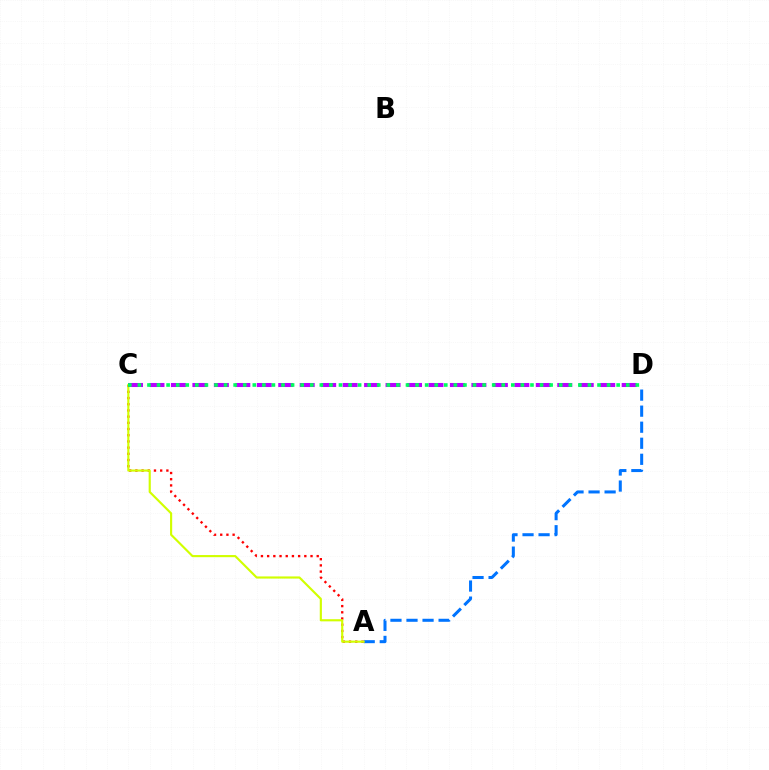{('A', 'D'): [{'color': '#0074ff', 'line_style': 'dashed', 'thickness': 2.18}], ('A', 'C'): [{'color': '#ff0000', 'line_style': 'dotted', 'thickness': 1.68}, {'color': '#d1ff00', 'line_style': 'solid', 'thickness': 1.55}], ('C', 'D'): [{'color': '#b900ff', 'line_style': 'dashed', 'thickness': 2.92}, {'color': '#00ff5c', 'line_style': 'dotted', 'thickness': 2.6}]}